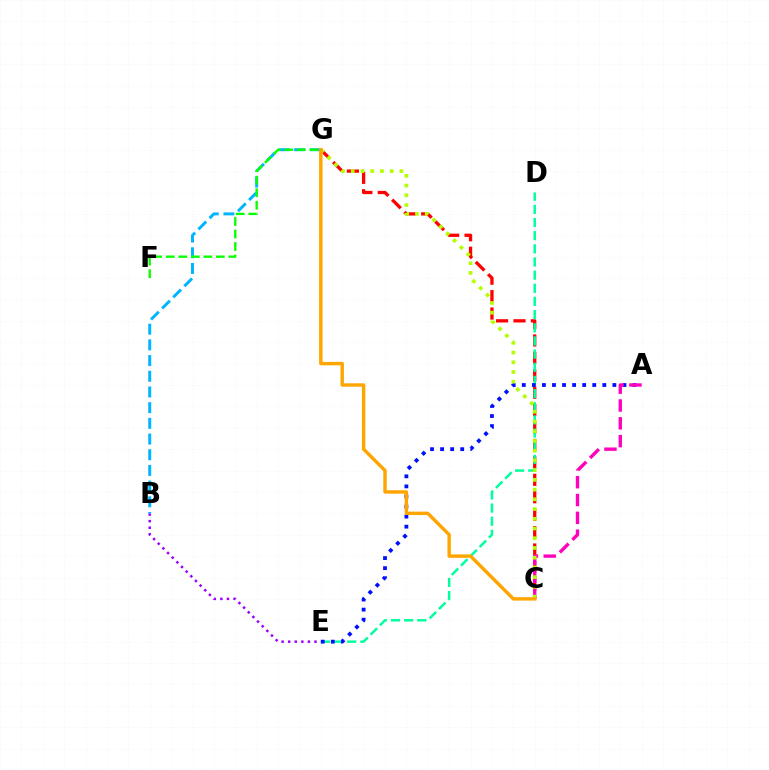{('B', 'E'): [{'color': '#9b00ff', 'line_style': 'dotted', 'thickness': 1.79}], ('C', 'G'): [{'color': '#ff0000', 'line_style': 'dashed', 'thickness': 2.37}, {'color': '#b3ff00', 'line_style': 'dotted', 'thickness': 2.64}, {'color': '#ffa500', 'line_style': 'solid', 'thickness': 2.46}], ('D', 'E'): [{'color': '#00ff9d', 'line_style': 'dashed', 'thickness': 1.79}], ('A', 'E'): [{'color': '#0010ff', 'line_style': 'dotted', 'thickness': 2.74}], ('B', 'G'): [{'color': '#00b5ff', 'line_style': 'dashed', 'thickness': 2.13}], ('A', 'C'): [{'color': '#ff00bd', 'line_style': 'dashed', 'thickness': 2.42}], ('F', 'G'): [{'color': '#08ff00', 'line_style': 'dashed', 'thickness': 1.7}]}